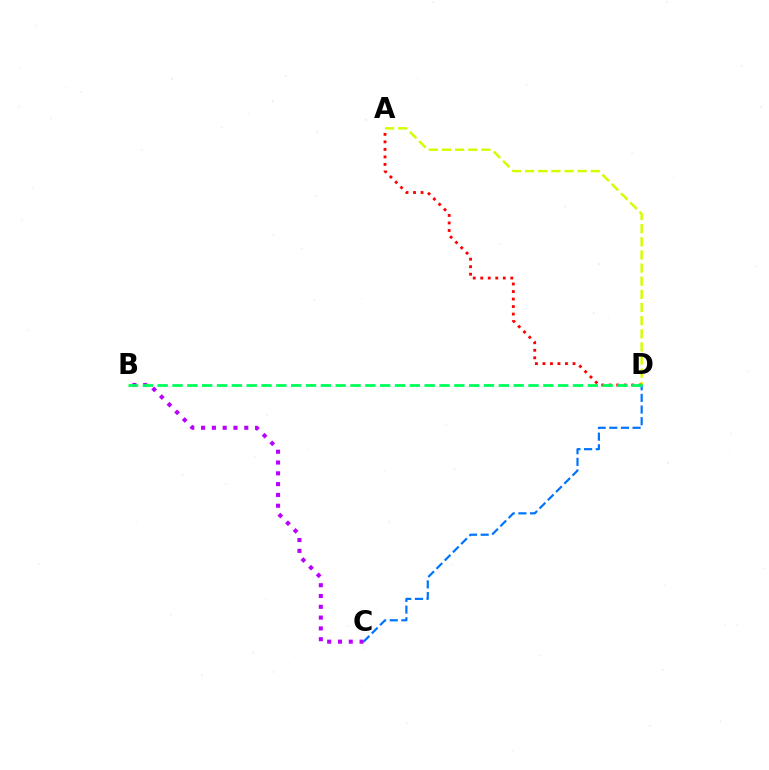{('A', 'D'): [{'color': '#d1ff00', 'line_style': 'dashed', 'thickness': 1.79}, {'color': '#ff0000', 'line_style': 'dotted', 'thickness': 2.04}], ('C', 'D'): [{'color': '#0074ff', 'line_style': 'dashed', 'thickness': 1.58}], ('B', 'C'): [{'color': '#b900ff', 'line_style': 'dotted', 'thickness': 2.93}], ('B', 'D'): [{'color': '#00ff5c', 'line_style': 'dashed', 'thickness': 2.01}]}